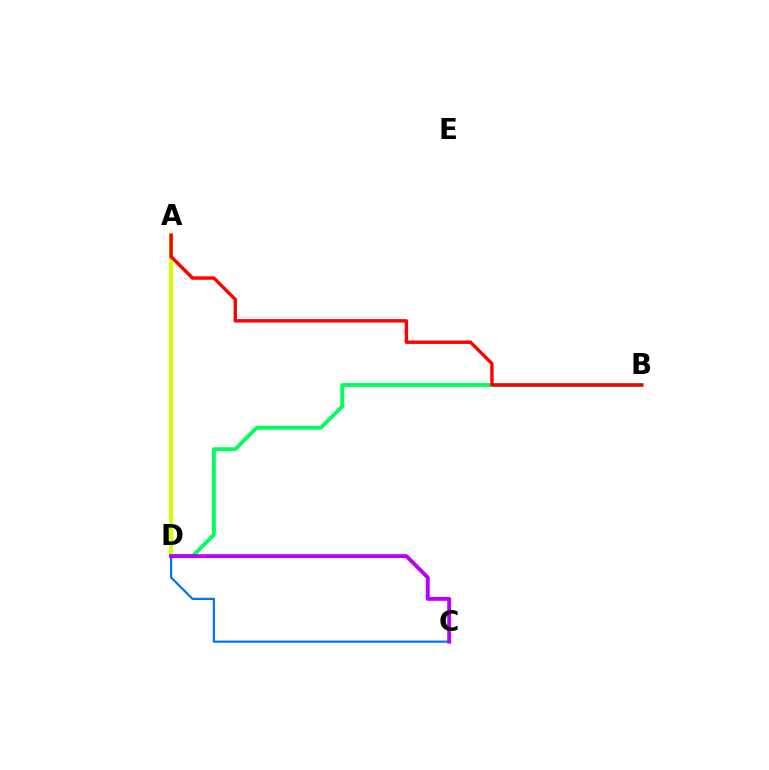{('A', 'D'): [{'color': '#d1ff00', 'line_style': 'solid', 'thickness': 2.84}], ('B', 'D'): [{'color': '#00ff5c', 'line_style': 'solid', 'thickness': 2.79}], ('C', 'D'): [{'color': '#0074ff', 'line_style': 'solid', 'thickness': 1.6}, {'color': '#b900ff', 'line_style': 'solid', 'thickness': 2.8}], ('A', 'B'): [{'color': '#ff0000', 'line_style': 'solid', 'thickness': 2.45}]}